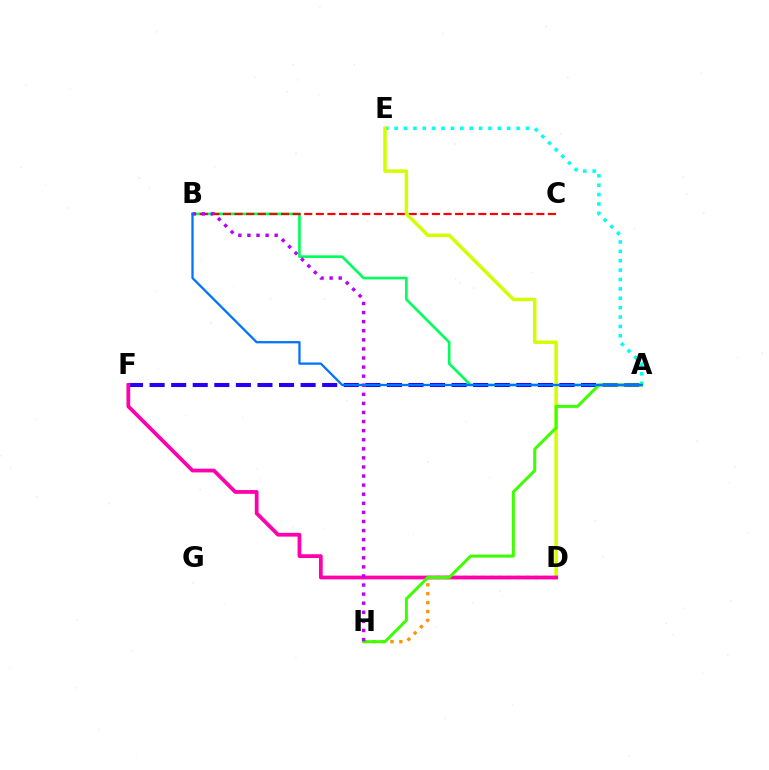{('A', 'B'): [{'color': '#00ff5c', 'line_style': 'solid', 'thickness': 1.9}, {'color': '#0074ff', 'line_style': 'solid', 'thickness': 1.63}], ('A', 'E'): [{'color': '#00fff6', 'line_style': 'dotted', 'thickness': 2.55}], ('B', 'C'): [{'color': '#ff0000', 'line_style': 'dashed', 'thickness': 1.58}], ('D', 'H'): [{'color': '#ff9400', 'line_style': 'dotted', 'thickness': 2.42}], ('A', 'F'): [{'color': '#2500ff', 'line_style': 'dashed', 'thickness': 2.93}], ('D', 'E'): [{'color': '#d1ff00', 'line_style': 'solid', 'thickness': 2.5}], ('D', 'F'): [{'color': '#ff00ac', 'line_style': 'solid', 'thickness': 2.71}], ('A', 'H'): [{'color': '#3dff00', 'line_style': 'solid', 'thickness': 2.16}], ('B', 'H'): [{'color': '#b900ff', 'line_style': 'dotted', 'thickness': 2.47}]}